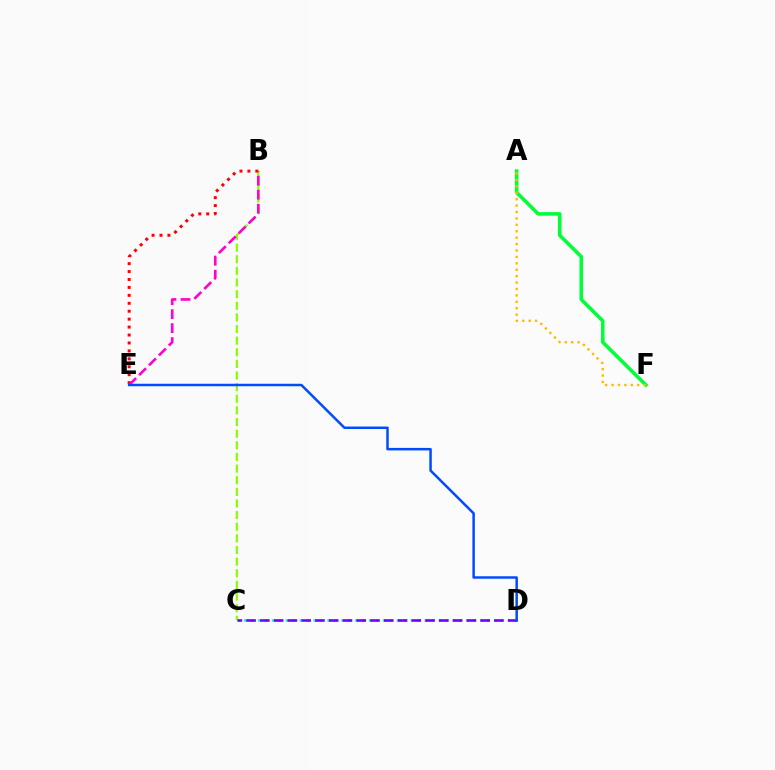{('A', 'F'): [{'color': '#00ff39', 'line_style': 'solid', 'thickness': 2.57}, {'color': '#ffbd00', 'line_style': 'dotted', 'thickness': 1.74}], ('B', 'C'): [{'color': '#84ff00', 'line_style': 'dashed', 'thickness': 1.58}], ('B', 'E'): [{'color': '#ff0000', 'line_style': 'dotted', 'thickness': 2.16}, {'color': '#ff00cf', 'line_style': 'dashed', 'thickness': 1.9}], ('C', 'D'): [{'color': '#00fff6', 'line_style': 'dotted', 'thickness': 1.89}, {'color': '#7200ff', 'line_style': 'dashed', 'thickness': 1.87}], ('D', 'E'): [{'color': '#004bff', 'line_style': 'solid', 'thickness': 1.79}]}